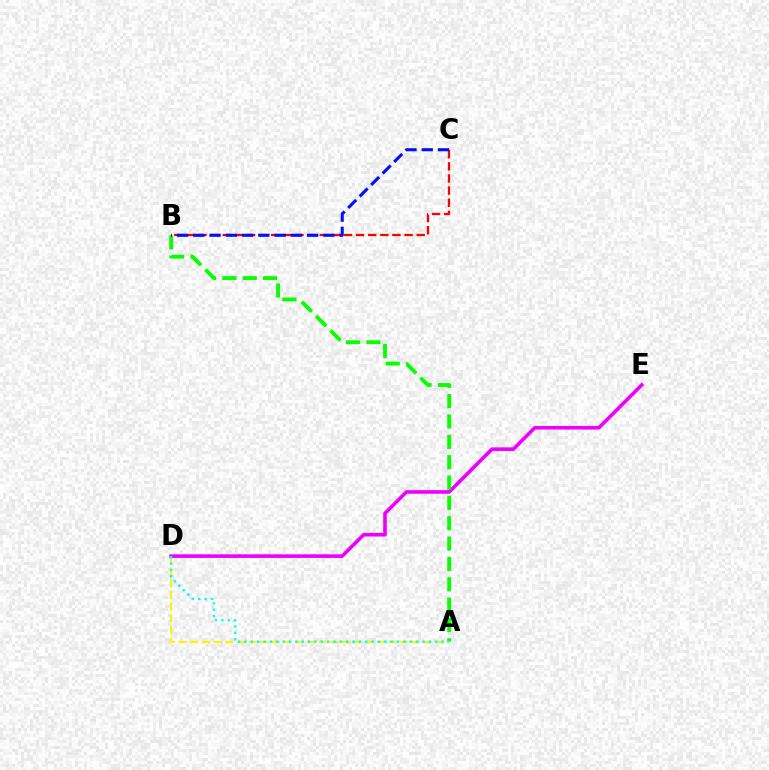{('B', 'C'): [{'color': '#ff0000', 'line_style': 'dashed', 'thickness': 1.65}, {'color': '#0010ff', 'line_style': 'dashed', 'thickness': 2.21}], ('A', 'D'): [{'color': '#fcf500', 'line_style': 'dashed', 'thickness': 1.59}, {'color': '#00fff6', 'line_style': 'dotted', 'thickness': 1.73}], ('D', 'E'): [{'color': '#ee00ff', 'line_style': 'solid', 'thickness': 2.6}], ('A', 'B'): [{'color': '#08ff00', 'line_style': 'dashed', 'thickness': 2.76}]}